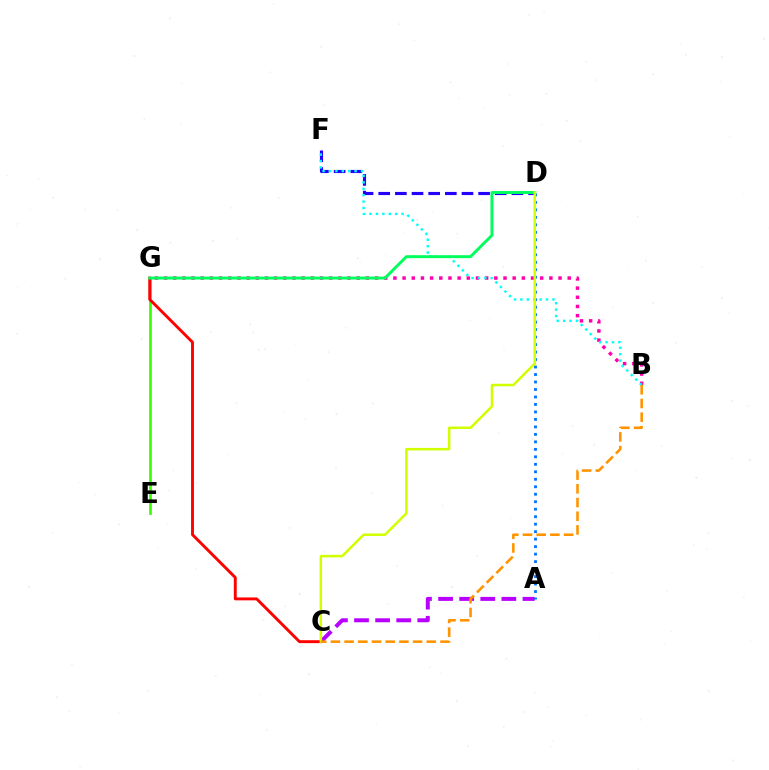{('A', 'C'): [{'color': '#b900ff', 'line_style': 'dashed', 'thickness': 2.87}], ('B', 'G'): [{'color': '#ff00ac', 'line_style': 'dotted', 'thickness': 2.49}], ('D', 'F'): [{'color': '#2500ff', 'line_style': 'dashed', 'thickness': 2.26}], ('B', 'F'): [{'color': '#00fff6', 'line_style': 'dotted', 'thickness': 1.74}], ('E', 'G'): [{'color': '#3dff00', 'line_style': 'solid', 'thickness': 1.98}], ('C', 'G'): [{'color': '#ff0000', 'line_style': 'solid', 'thickness': 2.09}], ('D', 'G'): [{'color': '#00ff5c', 'line_style': 'solid', 'thickness': 2.11}], ('A', 'D'): [{'color': '#0074ff', 'line_style': 'dotted', 'thickness': 2.03}], ('C', 'D'): [{'color': '#d1ff00', 'line_style': 'solid', 'thickness': 1.8}], ('B', 'C'): [{'color': '#ff9400', 'line_style': 'dashed', 'thickness': 1.86}]}